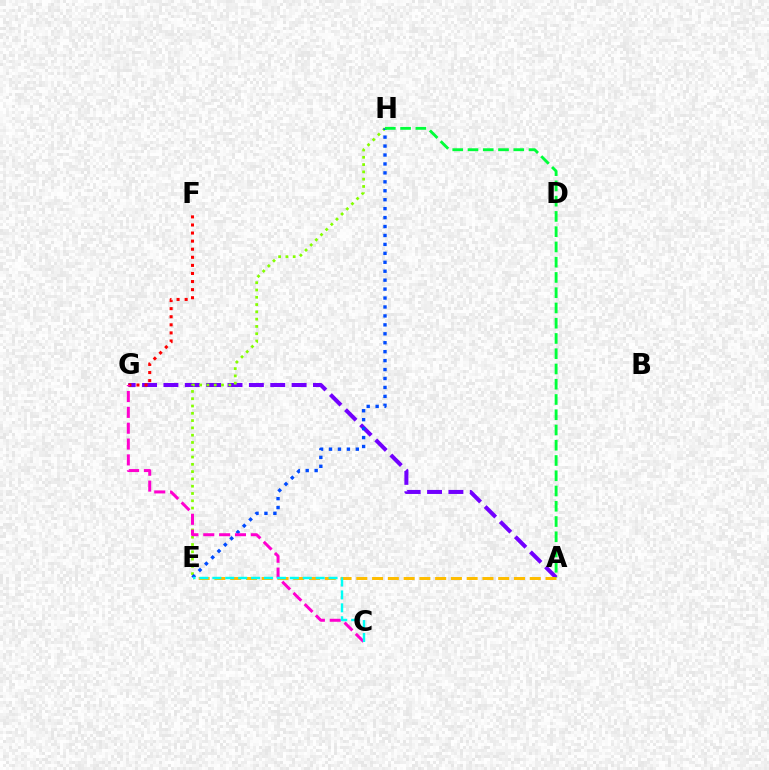{('A', 'G'): [{'color': '#7200ff', 'line_style': 'dashed', 'thickness': 2.9}], ('E', 'H'): [{'color': '#84ff00', 'line_style': 'dotted', 'thickness': 1.98}, {'color': '#004bff', 'line_style': 'dotted', 'thickness': 2.43}], ('A', 'E'): [{'color': '#ffbd00', 'line_style': 'dashed', 'thickness': 2.14}], ('F', 'G'): [{'color': '#ff0000', 'line_style': 'dotted', 'thickness': 2.2}], ('A', 'H'): [{'color': '#00ff39', 'line_style': 'dashed', 'thickness': 2.07}], ('C', 'G'): [{'color': '#ff00cf', 'line_style': 'dashed', 'thickness': 2.15}], ('C', 'E'): [{'color': '#00fff6', 'line_style': 'dashed', 'thickness': 1.75}]}